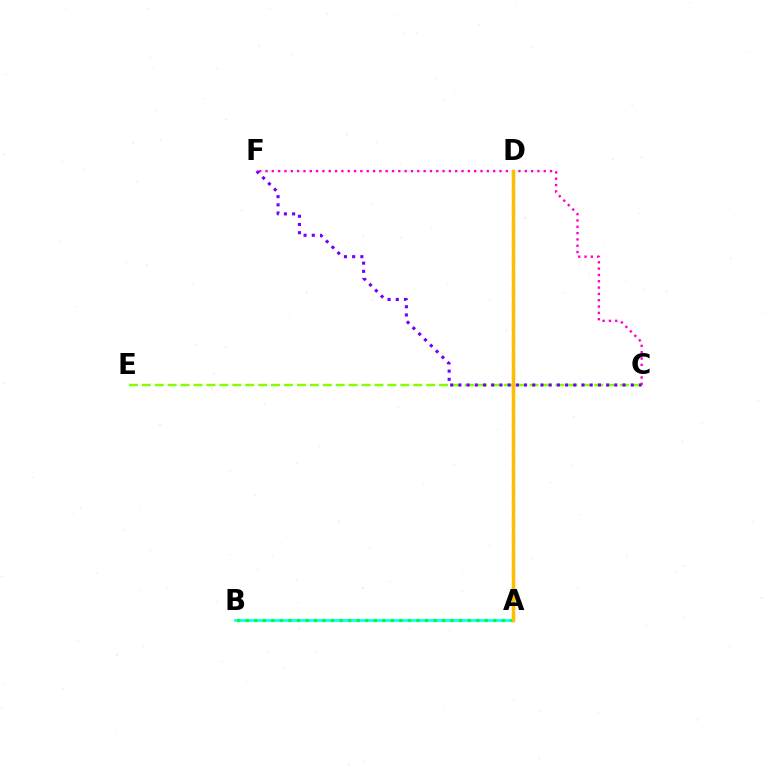{('C', 'F'): [{'color': '#ff00cf', 'line_style': 'dotted', 'thickness': 1.72}, {'color': '#7200ff', 'line_style': 'dotted', 'thickness': 2.23}], ('A', 'D'): [{'color': '#ff0000', 'line_style': 'solid', 'thickness': 2.03}, {'color': '#004bff', 'line_style': 'dashed', 'thickness': 2.23}, {'color': '#ffbd00', 'line_style': 'solid', 'thickness': 2.49}], ('A', 'B'): [{'color': '#00fff6', 'line_style': 'solid', 'thickness': 1.91}, {'color': '#00ff39', 'line_style': 'dotted', 'thickness': 2.32}], ('C', 'E'): [{'color': '#84ff00', 'line_style': 'dashed', 'thickness': 1.76}]}